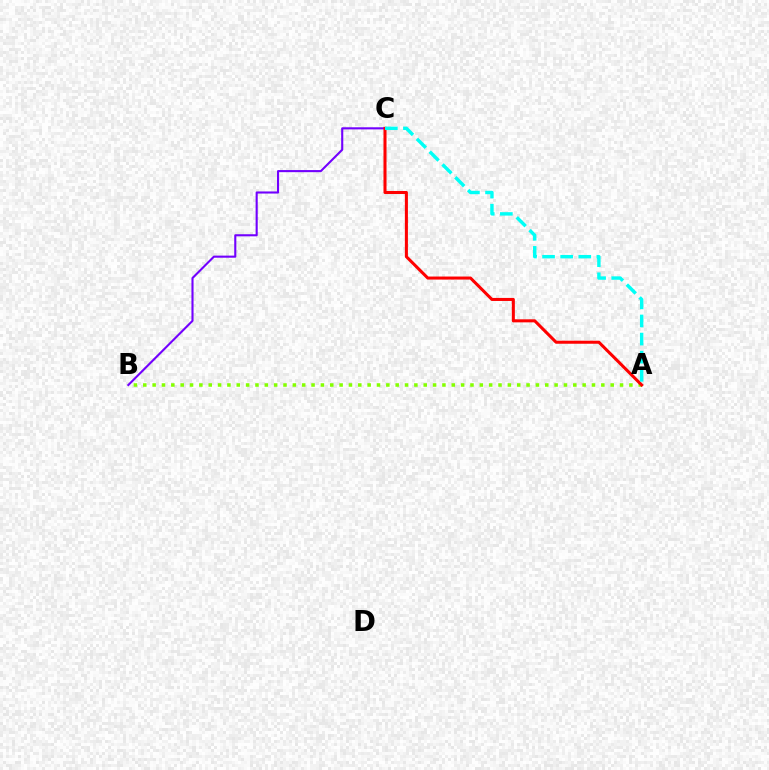{('B', 'C'): [{'color': '#7200ff', 'line_style': 'solid', 'thickness': 1.51}], ('A', 'B'): [{'color': '#84ff00', 'line_style': 'dotted', 'thickness': 2.54}], ('A', 'C'): [{'color': '#ff0000', 'line_style': 'solid', 'thickness': 2.19}, {'color': '#00fff6', 'line_style': 'dashed', 'thickness': 2.46}]}